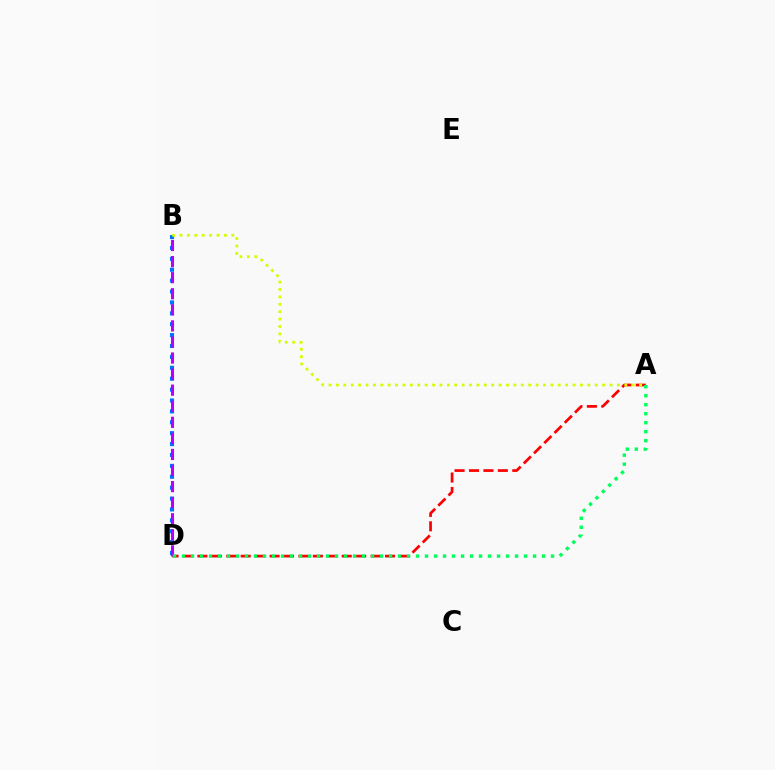{('A', 'D'): [{'color': '#ff0000', 'line_style': 'dashed', 'thickness': 1.96}, {'color': '#00ff5c', 'line_style': 'dotted', 'thickness': 2.45}], ('B', 'D'): [{'color': '#0074ff', 'line_style': 'dotted', 'thickness': 2.96}, {'color': '#b900ff', 'line_style': 'dashed', 'thickness': 2.18}], ('A', 'B'): [{'color': '#d1ff00', 'line_style': 'dotted', 'thickness': 2.01}]}